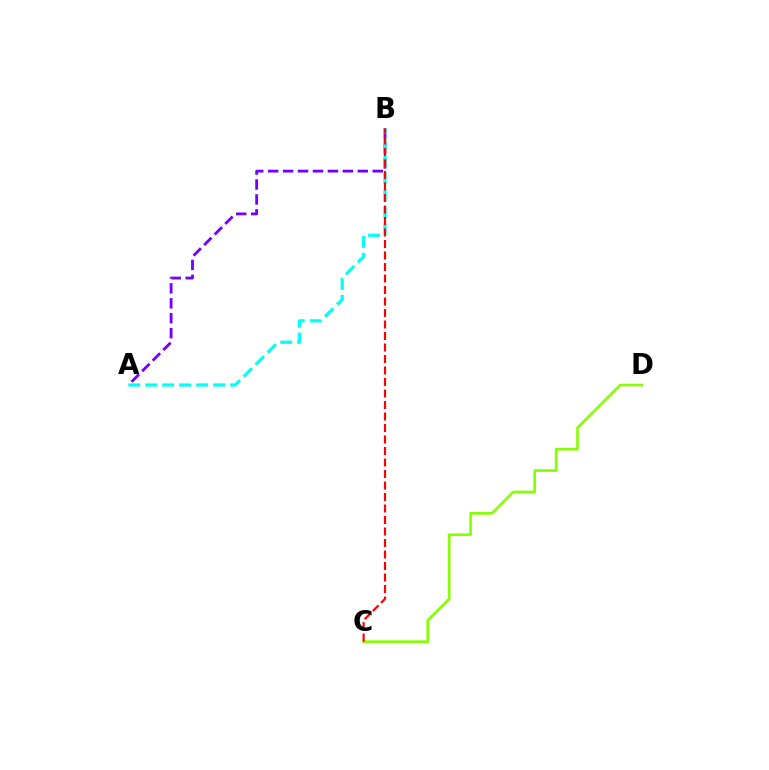{('C', 'D'): [{'color': '#84ff00', 'line_style': 'solid', 'thickness': 1.89}], ('A', 'B'): [{'color': '#7200ff', 'line_style': 'dashed', 'thickness': 2.03}, {'color': '#00fff6', 'line_style': 'dashed', 'thickness': 2.3}], ('B', 'C'): [{'color': '#ff0000', 'line_style': 'dashed', 'thickness': 1.56}]}